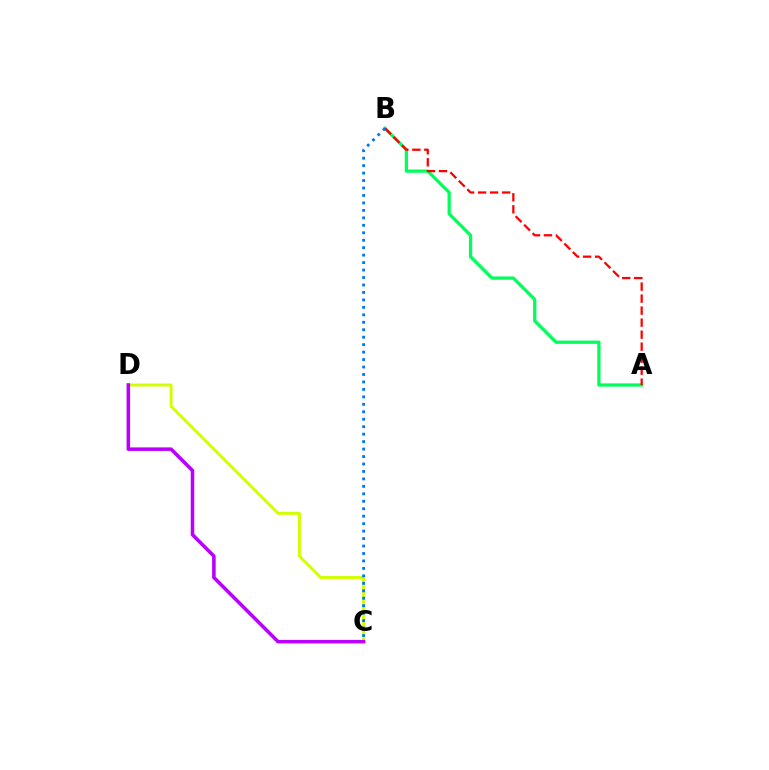{('A', 'B'): [{'color': '#00ff5c', 'line_style': 'solid', 'thickness': 2.35}, {'color': '#ff0000', 'line_style': 'dashed', 'thickness': 1.63}], ('C', 'D'): [{'color': '#d1ff00', 'line_style': 'solid', 'thickness': 2.11}, {'color': '#b900ff', 'line_style': 'solid', 'thickness': 2.55}], ('B', 'C'): [{'color': '#0074ff', 'line_style': 'dotted', 'thickness': 2.03}]}